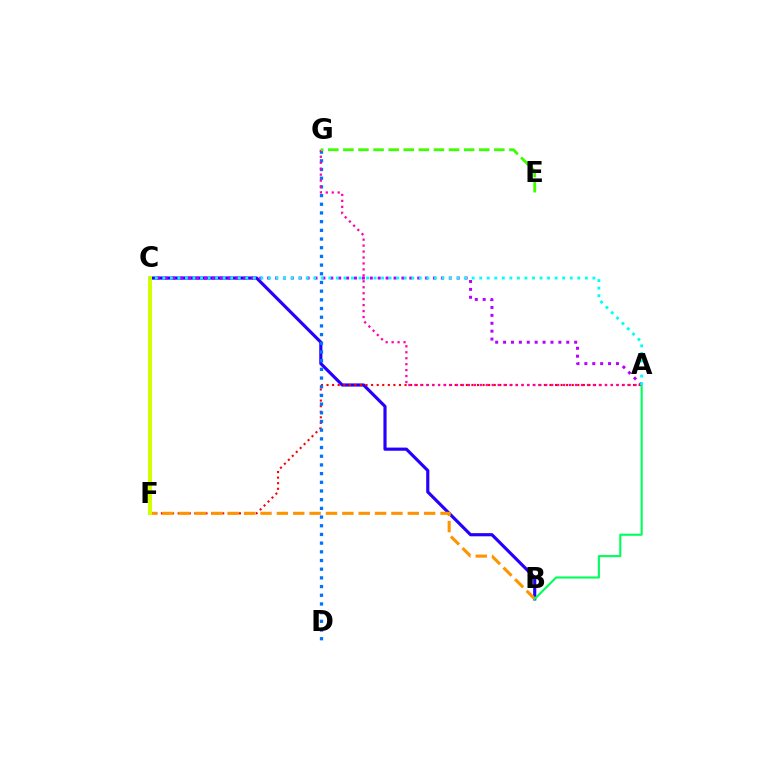{('B', 'C'): [{'color': '#2500ff', 'line_style': 'solid', 'thickness': 2.27}], ('A', 'F'): [{'color': '#ff0000', 'line_style': 'dotted', 'thickness': 1.51}], ('D', 'G'): [{'color': '#0074ff', 'line_style': 'dotted', 'thickness': 2.36}], ('A', 'C'): [{'color': '#b900ff', 'line_style': 'dotted', 'thickness': 2.15}, {'color': '#00fff6', 'line_style': 'dotted', 'thickness': 2.05}], ('B', 'F'): [{'color': '#ff9400', 'line_style': 'dashed', 'thickness': 2.22}], ('C', 'F'): [{'color': '#d1ff00', 'line_style': 'solid', 'thickness': 2.9}], ('A', 'G'): [{'color': '#ff00ac', 'line_style': 'dotted', 'thickness': 1.62}], ('A', 'B'): [{'color': '#00ff5c', 'line_style': 'solid', 'thickness': 1.52}], ('E', 'G'): [{'color': '#3dff00', 'line_style': 'dashed', 'thickness': 2.05}]}